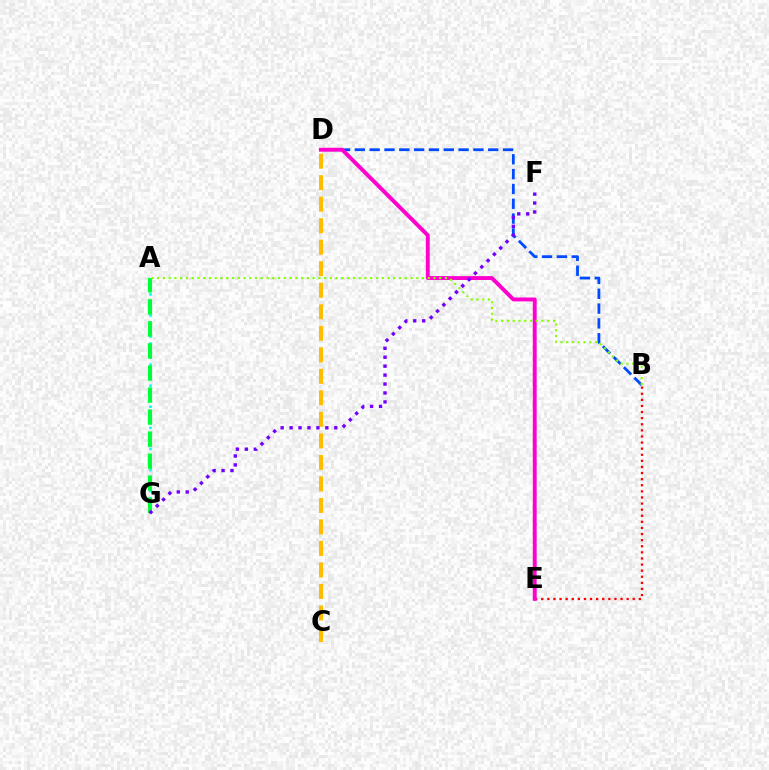{('B', 'D'): [{'color': '#004bff', 'line_style': 'dashed', 'thickness': 2.01}], ('B', 'E'): [{'color': '#ff0000', 'line_style': 'dotted', 'thickness': 1.66}], ('D', 'E'): [{'color': '#ff00cf', 'line_style': 'solid', 'thickness': 2.81}], ('A', 'G'): [{'color': '#00fff6', 'line_style': 'dotted', 'thickness': 1.91}, {'color': '#00ff39', 'line_style': 'dashed', 'thickness': 2.99}], ('A', 'B'): [{'color': '#84ff00', 'line_style': 'dotted', 'thickness': 1.56}], ('C', 'D'): [{'color': '#ffbd00', 'line_style': 'dashed', 'thickness': 2.92}], ('F', 'G'): [{'color': '#7200ff', 'line_style': 'dotted', 'thickness': 2.43}]}